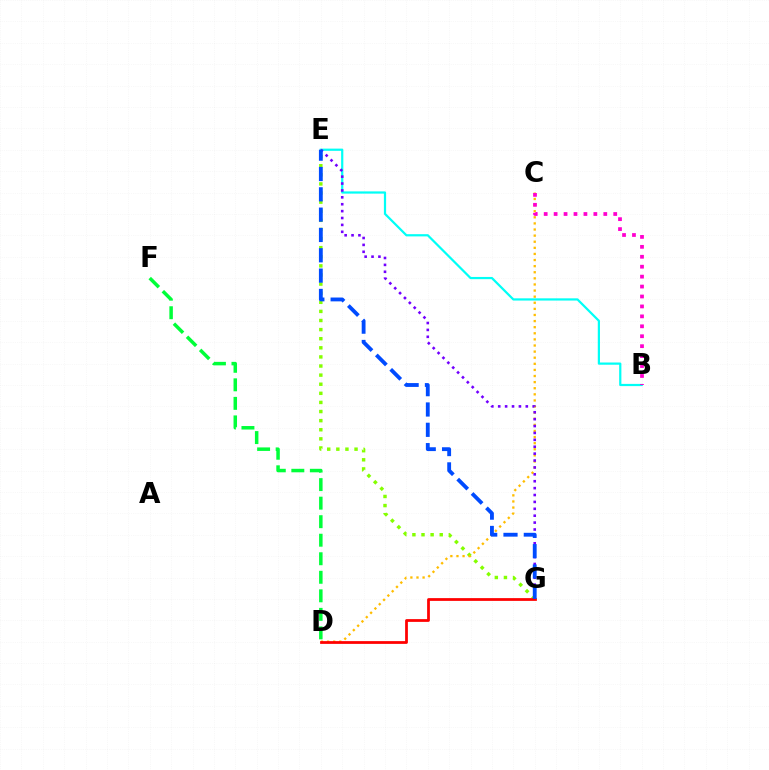{('E', 'G'): [{'color': '#84ff00', 'line_style': 'dotted', 'thickness': 2.47}, {'color': '#7200ff', 'line_style': 'dotted', 'thickness': 1.87}, {'color': '#004bff', 'line_style': 'dashed', 'thickness': 2.76}], ('C', 'D'): [{'color': '#ffbd00', 'line_style': 'dotted', 'thickness': 1.66}], ('B', 'E'): [{'color': '#00fff6', 'line_style': 'solid', 'thickness': 1.6}], ('B', 'C'): [{'color': '#ff00cf', 'line_style': 'dotted', 'thickness': 2.7}], ('D', 'G'): [{'color': '#ff0000', 'line_style': 'solid', 'thickness': 1.99}], ('D', 'F'): [{'color': '#00ff39', 'line_style': 'dashed', 'thickness': 2.52}]}